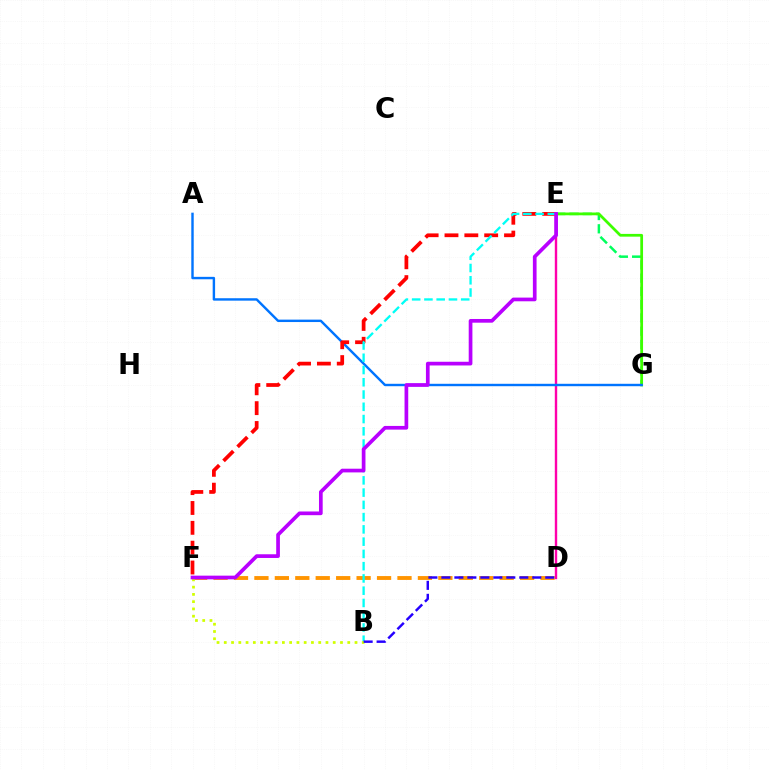{('E', 'G'): [{'color': '#00ff5c', 'line_style': 'dashed', 'thickness': 1.8}, {'color': '#3dff00', 'line_style': 'solid', 'thickness': 1.98}], ('D', 'E'): [{'color': '#ff00ac', 'line_style': 'solid', 'thickness': 1.73}], ('D', 'F'): [{'color': '#ff9400', 'line_style': 'dashed', 'thickness': 2.78}], ('A', 'G'): [{'color': '#0074ff', 'line_style': 'solid', 'thickness': 1.74}], ('E', 'F'): [{'color': '#ff0000', 'line_style': 'dashed', 'thickness': 2.7}, {'color': '#b900ff', 'line_style': 'solid', 'thickness': 2.66}], ('B', 'E'): [{'color': '#00fff6', 'line_style': 'dashed', 'thickness': 1.67}], ('B', 'F'): [{'color': '#d1ff00', 'line_style': 'dotted', 'thickness': 1.97}], ('B', 'D'): [{'color': '#2500ff', 'line_style': 'dashed', 'thickness': 1.76}]}